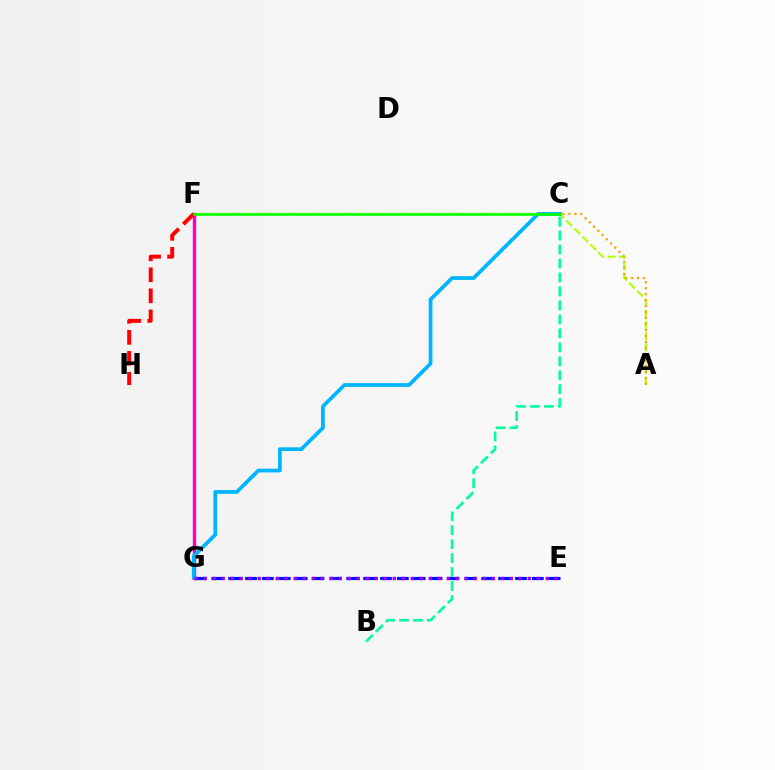{('E', 'G'): [{'color': '#0010ff', 'line_style': 'dashed', 'thickness': 2.29}, {'color': '#9b00ff', 'line_style': 'dotted', 'thickness': 2.45}], ('A', 'F'): [{'color': '#b3ff00', 'line_style': 'dashed', 'thickness': 1.53}], ('F', 'G'): [{'color': '#ff00bd', 'line_style': 'solid', 'thickness': 2.43}], ('C', 'G'): [{'color': '#00b5ff', 'line_style': 'solid', 'thickness': 2.7}], ('A', 'C'): [{'color': '#ffa500', 'line_style': 'dotted', 'thickness': 1.62}], ('F', 'H'): [{'color': '#ff0000', 'line_style': 'dashed', 'thickness': 2.85}], ('C', 'F'): [{'color': '#08ff00', 'line_style': 'solid', 'thickness': 1.92}], ('B', 'C'): [{'color': '#00ff9d', 'line_style': 'dashed', 'thickness': 1.9}]}